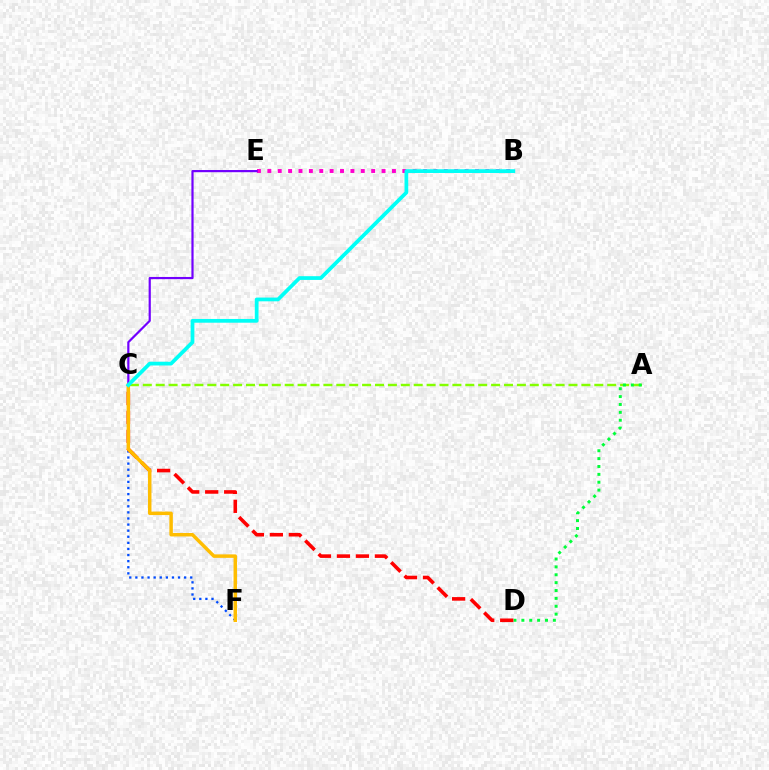{('A', 'C'): [{'color': '#84ff00', 'line_style': 'dashed', 'thickness': 1.75}], ('A', 'D'): [{'color': '#00ff39', 'line_style': 'dotted', 'thickness': 2.14}], ('B', 'E'): [{'color': '#ff00cf', 'line_style': 'dotted', 'thickness': 2.82}], ('C', 'F'): [{'color': '#004bff', 'line_style': 'dotted', 'thickness': 1.66}, {'color': '#ffbd00', 'line_style': 'solid', 'thickness': 2.5}], ('C', 'D'): [{'color': '#ff0000', 'line_style': 'dashed', 'thickness': 2.58}], ('C', 'E'): [{'color': '#7200ff', 'line_style': 'solid', 'thickness': 1.58}], ('B', 'C'): [{'color': '#00fff6', 'line_style': 'solid', 'thickness': 2.69}]}